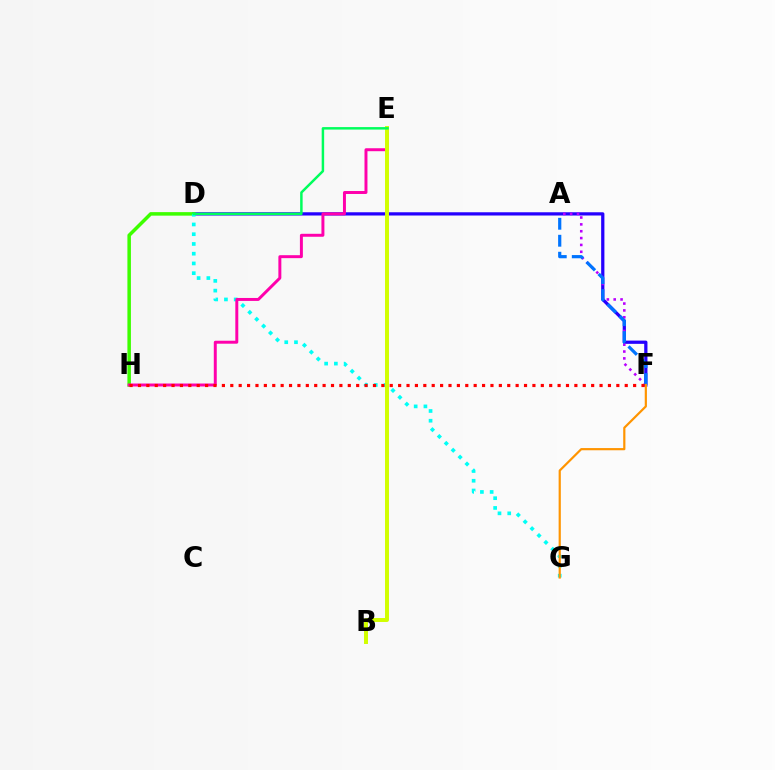{('D', 'F'): [{'color': '#2500ff', 'line_style': 'solid', 'thickness': 2.34}], ('D', 'H'): [{'color': '#3dff00', 'line_style': 'solid', 'thickness': 2.53}], ('A', 'F'): [{'color': '#b900ff', 'line_style': 'dotted', 'thickness': 1.86}, {'color': '#0074ff', 'line_style': 'dashed', 'thickness': 2.31}], ('D', 'G'): [{'color': '#00fff6', 'line_style': 'dotted', 'thickness': 2.65}], ('E', 'H'): [{'color': '#ff00ac', 'line_style': 'solid', 'thickness': 2.13}], ('F', 'G'): [{'color': '#ff9400', 'line_style': 'solid', 'thickness': 1.58}], ('F', 'H'): [{'color': '#ff0000', 'line_style': 'dotted', 'thickness': 2.28}], ('B', 'E'): [{'color': '#d1ff00', 'line_style': 'solid', 'thickness': 2.85}], ('D', 'E'): [{'color': '#00ff5c', 'line_style': 'solid', 'thickness': 1.78}]}